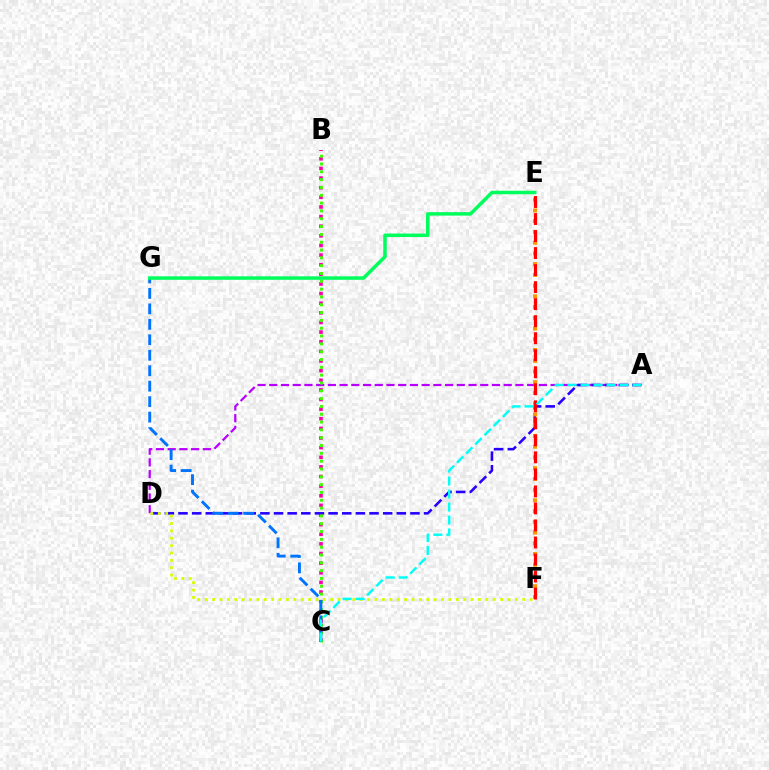{('A', 'D'): [{'color': '#b900ff', 'line_style': 'dashed', 'thickness': 1.59}, {'color': '#2500ff', 'line_style': 'dashed', 'thickness': 1.85}], ('B', 'C'): [{'color': '#ff00ac', 'line_style': 'dotted', 'thickness': 2.62}, {'color': '#3dff00', 'line_style': 'dotted', 'thickness': 2.12}], ('D', 'F'): [{'color': '#d1ff00', 'line_style': 'dotted', 'thickness': 2.01}], ('C', 'G'): [{'color': '#0074ff', 'line_style': 'dashed', 'thickness': 2.1}], ('E', 'F'): [{'color': '#ff9400', 'line_style': 'dotted', 'thickness': 2.92}, {'color': '#ff0000', 'line_style': 'dashed', 'thickness': 2.31}], ('E', 'G'): [{'color': '#00ff5c', 'line_style': 'solid', 'thickness': 2.53}], ('A', 'C'): [{'color': '#00fff6', 'line_style': 'dashed', 'thickness': 1.76}]}